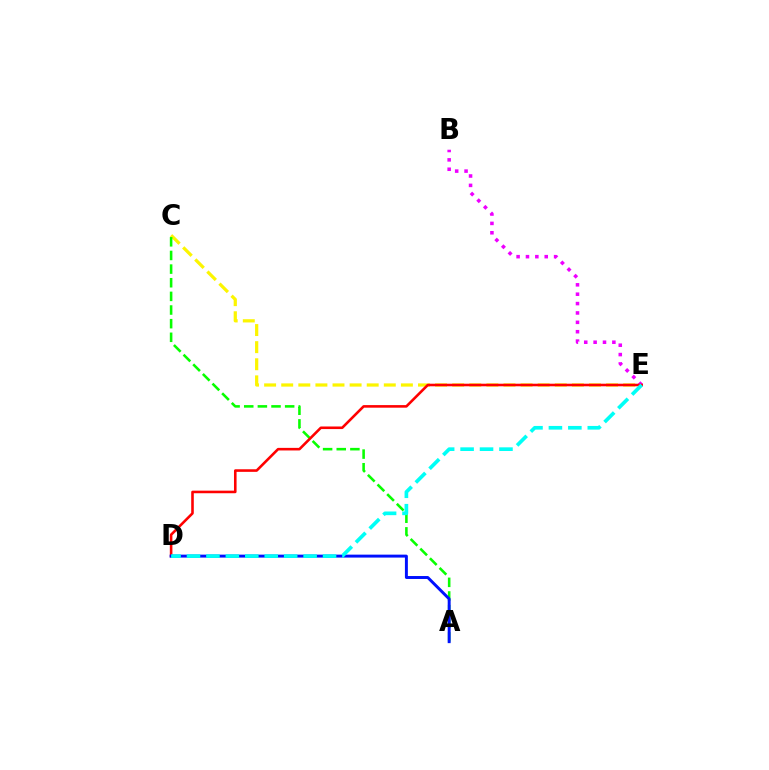{('C', 'E'): [{'color': '#fcf500', 'line_style': 'dashed', 'thickness': 2.32}], ('A', 'C'): [{'color': '#08ff00', 'line_style': 'dashed', 'thickness': 1.85}], ('B', 'E'): [{'color': '#ee00ff', 'line_style': 'dotted', 'thickness': 2.55}], ('D', 'E'): [{'color': '#ff0000', 'line_style': 'solid', 'thickness': 1.86}, {'color': '#00fff6', 'line_style': 'dashed', 'thickness': 2.64}], ('A', 'D'): [{'color': '#0010ff', 'line_style': 'solid', 'thickness': 2.12}]}